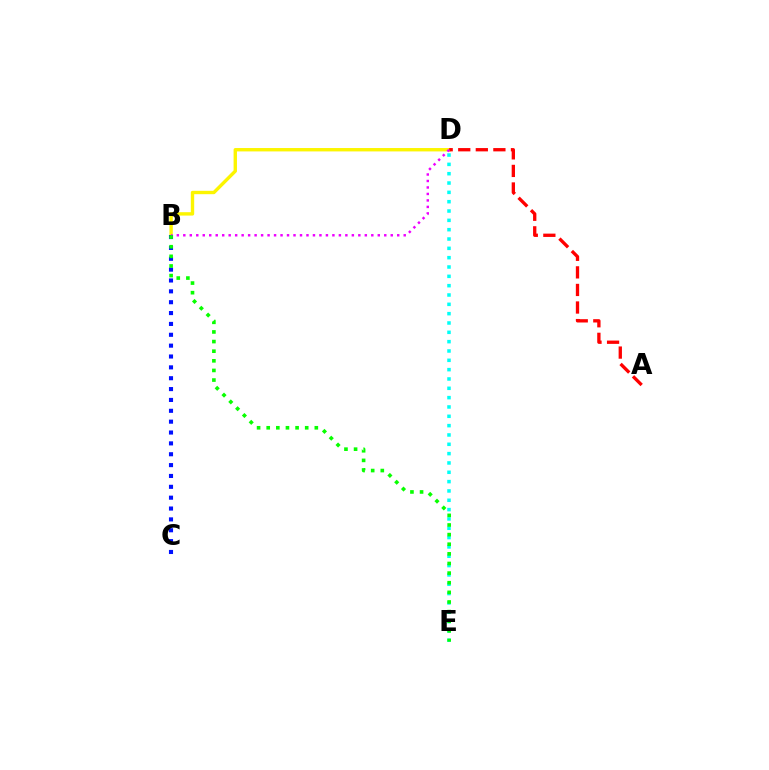{('D', 'E'): [{'color': '#00fff6', 'line_style': 'dotted', 'thickness': 2.54}], ('B', 'D'): [{'color': '#fcf500', 'line_style': 'solid', 'thickness': 2.44}, {'color': '#ee00ff', 'line_style': 'dotted', 'thickness': 1.76}], ('A', 'D'): [{'color': '#ff0000', 'line_style': 'dashed', 'thickness': 2.39}], ('B', 'C'): [{'color': '#0010ff', 'line_style': 'dotted', 'thickness': 2.95}], ('B', 'E'): [{'color': '#08ff00', 'line_style': 'dotted', 'thickness': 2.61}]}